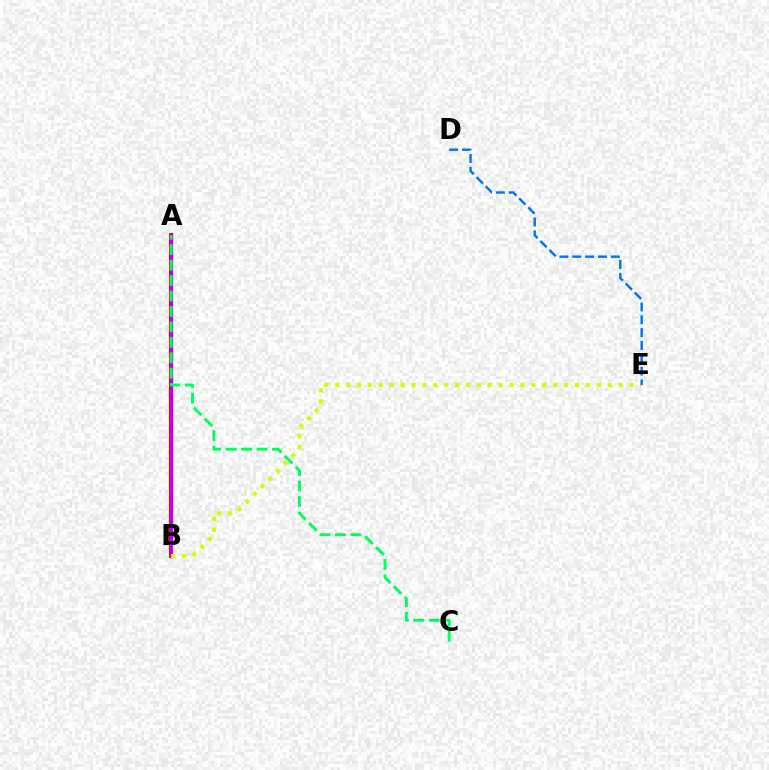{('A', 'B'): [{'color': '#ff0000', 'line_style': 'solid', 'thickness': 2.96}, {'color': '#b900ff', 'line_style': 'solid', 'thickness': 2.35}], ('A', 'C'): [{'color': '#00ff5c', 'line_style': 'dashed', 'thickness': 2.1}], ('B', 'E'): [{'color': '#d1ff00', 'line_style': 'dotted', 'thickness': 2.96}], ('D', 'E'): [{'color': '#0074ff', 'line_style': 'dashed', 'thickness': 1.74}]}